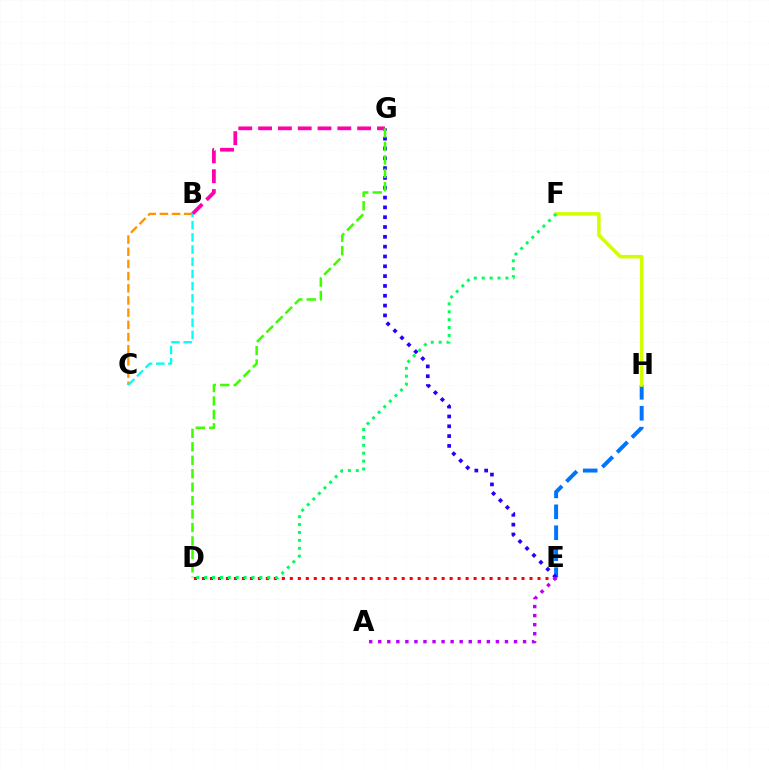{('D', 'E'): [{'color': '#ff0000', 'line_style': 'dotted', 'thickness': 2.17}], ('E', 'H'): [{'color': '#0074ff', 'line_style': 'dashed', 'thickness': 2.84}], ('E', 'G'): [{'color': '#2500ff', 'line_style': 'dotted', 'thickness': 2.67}], ('F', 'H'): [{'color': '#d1ff00', 'line_style': 'solid', 'thickness': 2.54}], ('A', 'E'): [{'color': '#b900ff', 'line_style': 'dotted', 'thickness': 2.46}], ('B', 'G'): [{'color': '#ff00ac', 'line_style': 'dashed', 'thickness': 2.69}], ('B', 'C'): [{'color': '#ff9400', 'line_style': 'dashed', 'thickness': 1.65}, {'color': '#00fff6', 'line_style': 'dashed', 'thickness': 1.66}], ('D', 'G'): [{'color': '#3dff00', 'line_style': 'dashed', 'thickness': 1.83}], ('D', 'F'): [{'color': '#00ff5c', 'line_style': 'dotted', 'thickness': 2.14}]}